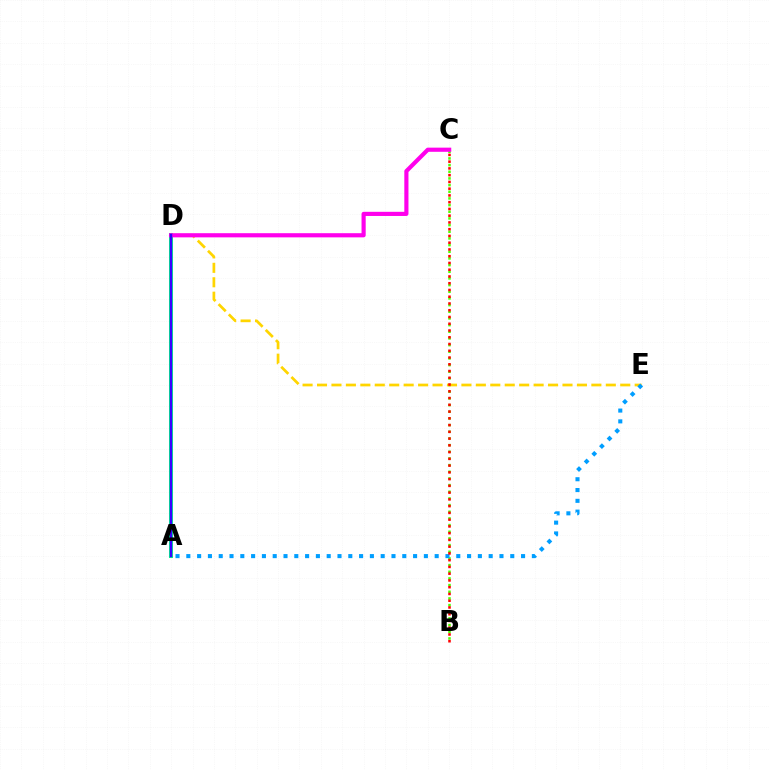{('B', 'C'): [{'color': '#4fff00', 'line_style': 'dotted', 'thickness': 1.81}, {'color': '#ff0000', 'line_style': 'dotted', 'thickness': 1.84}], ('A', 'D'): [{'color': '#00ff86', 'line_style': 'solid', 'thickness': 2.9}, {'color': '#3700ff', 'line_style': 'solid', 'thickness': 1.76}], ('D', 'E'): [{'color': '#ffd500', 'line_style': 'dashed', 'thickness': 1.96}], ('A', 'E'): [{'color': '#009eff', 'line_style': 'dotted', 'thickness': 2.93}], ('C', 'D'): [{'color': '#ff00ed', 'line_style': 'solid', 'thickness': 2.99}]}